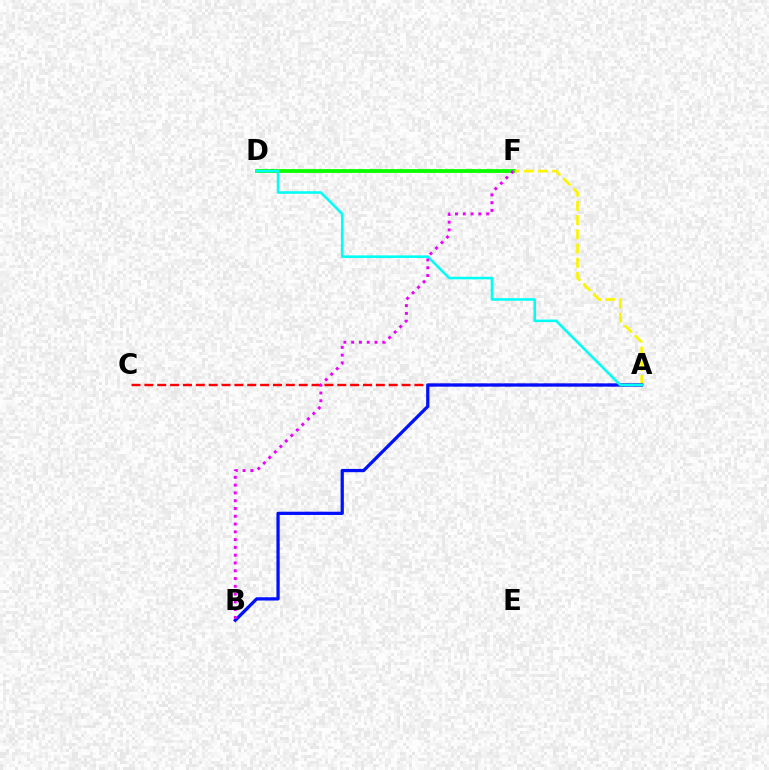{('A', 'C'): [{'color': '#ff0000', 'line_style': 'dashed', 'thickness': 1.75}], ('A', 'D'): [{'color': '#fcf500', 'line_style': 'dashed', 'thickness': 1.93}, {'color': '#00fff6', 'line_style': 'solid', 'thickness': 1.85}], ('D', 'F'): [{'color': '#08ff00', 'line_style': 'solid', 'thickness': 2.72}], ('A', 'B'): [{'color': '#0010ff', 'line_style': 'solid', 'thickness': 2.35}], ('B', 'F'): [{'color': '#ee00ff', 'line_style': 'dotted', 'thickness': 2.11}]}